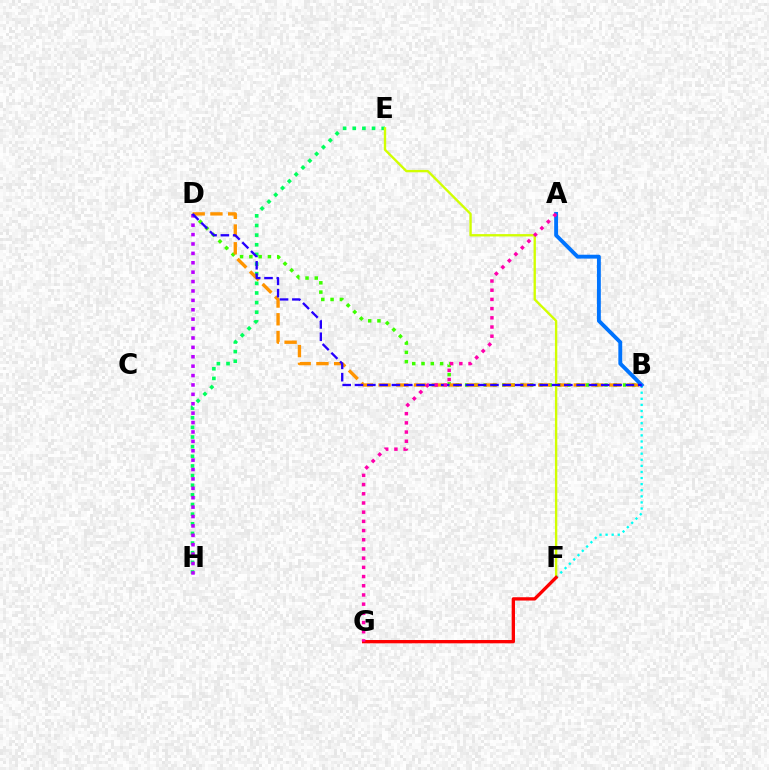{('E', 'H'): [{'color': '#00ff5c', 'line_style': 'dotted', 'thickness': 2.62}], ('B', 'D'): [{'color': '#3dff00', 'line_style': 'dotted', 'thickness': 2.52}, {'color': '#ff9400', 'line_style': 'dashed', 'thickness': 2.41}, {'color': '#2500ff', 'line_style': 'dashed', 'thickness': 1.67}], ('B', 'F'): [{'color': '#00fff6', 'line_style': 'dotted', 'thickness': 1.66}], ('E', 'F'): [{'color': '#d1ff00', 'line_style': 'solid', 'thickness': 1.7}], ('A', 'B'): [{'color': '#0074ff', 'line_style': 'solid', 'thickness': 2.79}], ('D', 'H'): [{'color': '#b900ff', 'line_style': 'dotted', 'thickness': 2.55}], ('F', 'G'): [{'color': '#ff0000', 'line_style': 'solid', 'thickness': 2.38}], ('A', 'G'): [{'color': '#ff00ac', 'line_style': 'dotted', 'thickness': 2.5}]}